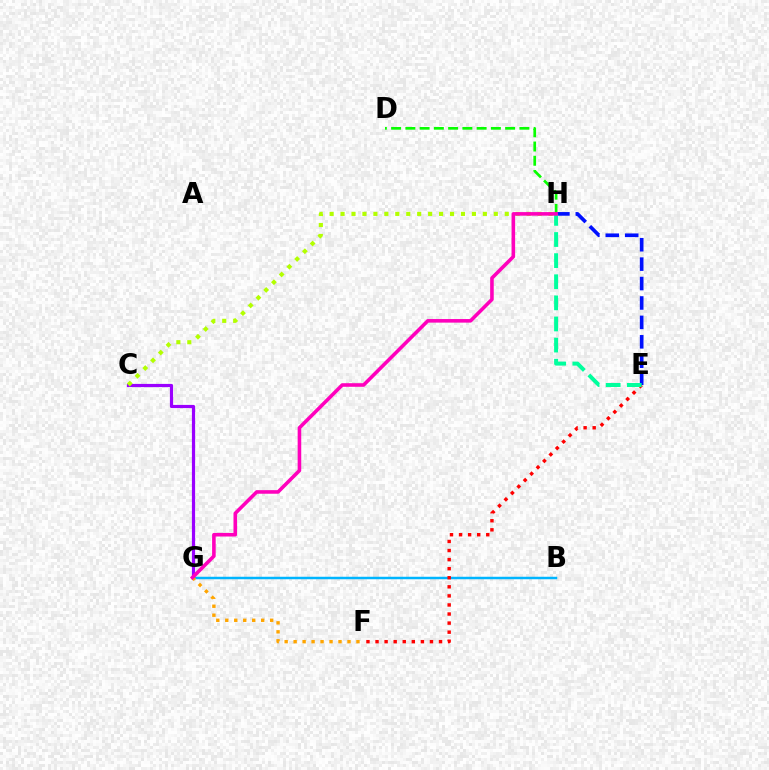{('C', 'G'): [{'color': '#9b00ff', 'line_style': 'solid', 'thickness': 2.29}], ('B', 'G'): [{'color': '#00b5ff', 'line_style': 'solid', 'thickness': 1.78}], ('E', 'F'): [{'color': '#ff0000', 'line_style': 'dotted', 'thickness': 2.46}], ('C', 'H'): [{'color': '#b3ff00', 'line_style': 'dotted', 'thickness': 2.97}], ('D', 'H'): [{'color': '#08ff00', 'line_style': 'dashed', 'thickness': 1.94}], ('E', 'H'): [{'color': '#0010ff', 'line_style': 'dashed', 'thickness': 2.64}, {'color': '#00ff9d', 'line_style': 'dashed', 'thickness': 2.87}], ('F', 'G'): [{'color': '#ffa500', 'line_style': 'dotted', 'thickness': 2.44}], ('G', 'H'): [{'color': '#ff00bd', 'line_style': 'solid', 'thickness': 2.58}]}